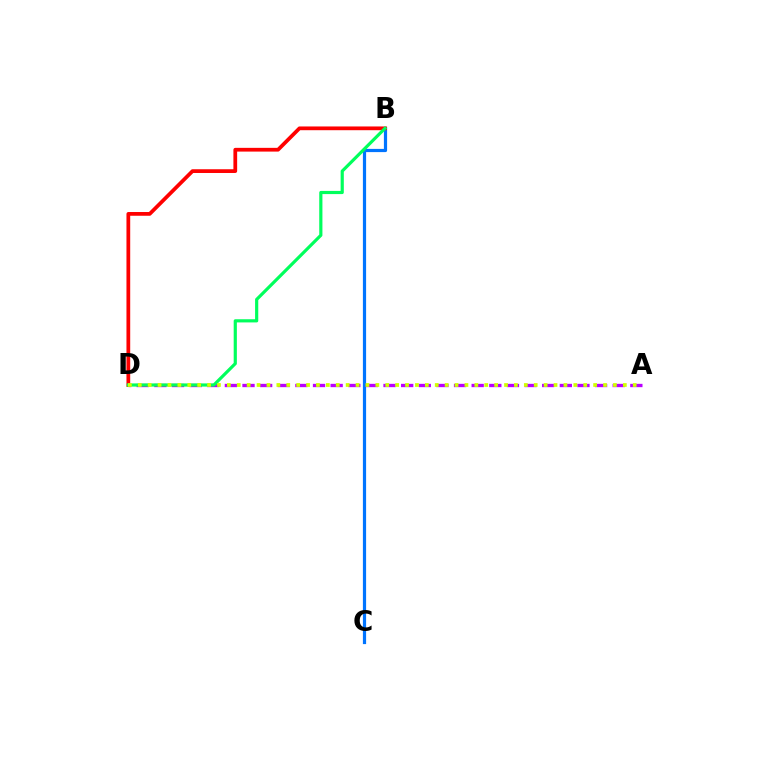{('B', 'C'): [{'color': '#0074ff', 'line_style': 'solid', 'thickness': 2.31}], ('A', 'D'): [{'color': '#b900ff', 'line_style': 'dashed', 'thickness': 2.39}, {'color': '#d1ff00', 'line_style': 'dotted', 'thickness': 2.69}], ('B', 'D'): [{'color': '#ff0000', 'line_style': 'solid', 'thickness': 2.7}, {'color': '#00ff5c', 'line_style': 'solid', 'thickness': 2.29}]}